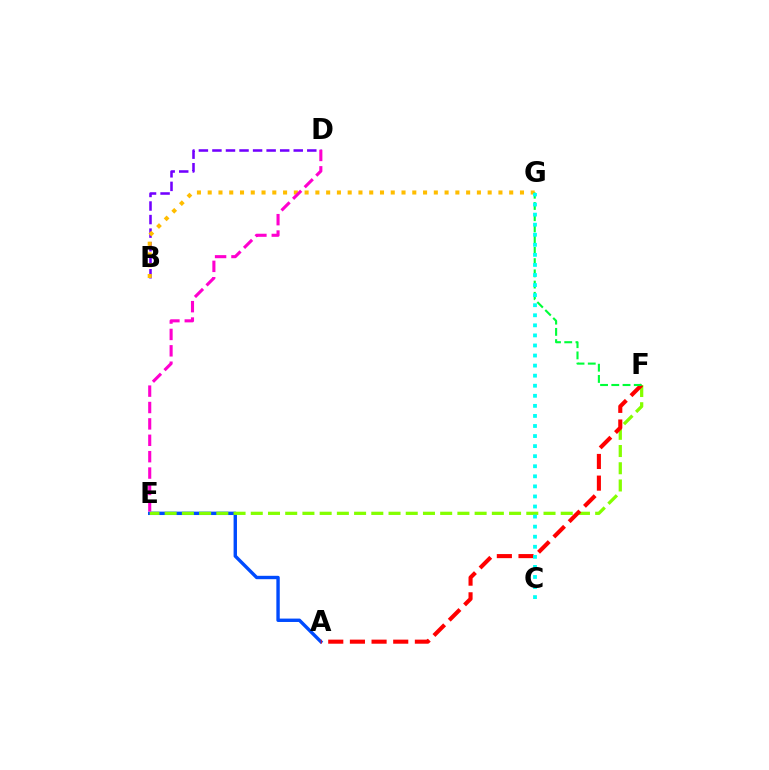{('A', 'E'): [{'color': '#004bff', 'line_style': 'solid', 'thickness': 2.44}], ('B', 'D'): [{'color': '#7200ff', 'line_style': 'dashed', 'thickness': 1.84}], ('E', 'F'): [{'color': '#84ff00', 'line_style': 'dashed', 'thickness': 2.34}], ('A', 'F'): [{'color': '#ff0000', 'line_style': 'dashed', 'thickness': 2.94}], ('B', 'G'): [{'color': '#ffbd00', 'line_style': 'dotted', 'thickness': 2.93}], ('D', 'E'): [{'color': '#ff00cf', 'line_style': 'dashed', 'thickness': 2.23}], ('F', 'G'): [{'color': '#00ff39', 'line_style': 'dashed', 'thickness': 1.53}], ('C', 'G'): [{'color': '#00fff6', 'line_style': 'dotted', 'thickness': 2.73}]}